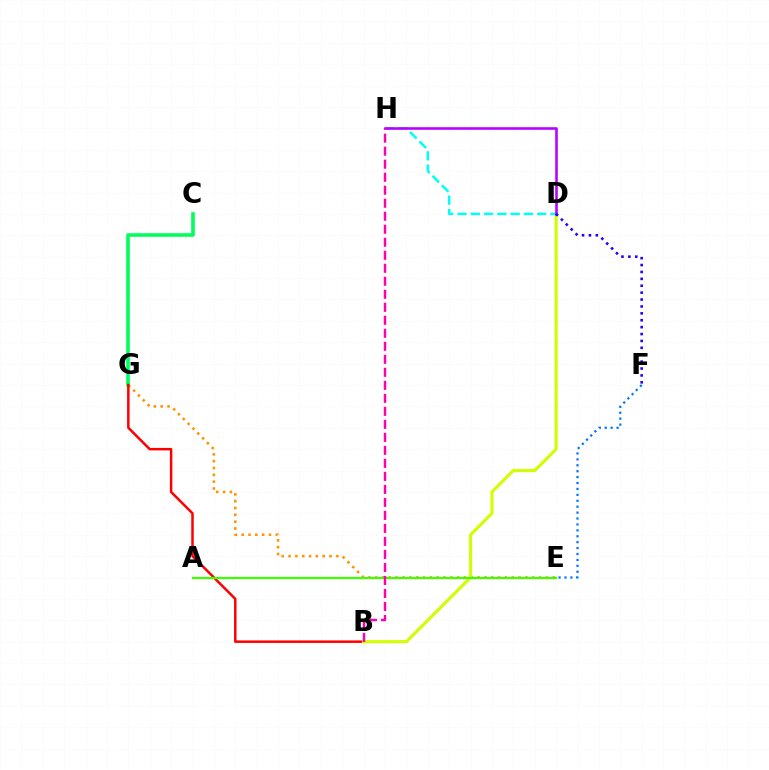{('E', 'G'): [{'color': '#ff9400', 'line_style': 'dotted', 'thickness': 1.85}], ('C', 'G'): [{'color': '#00ff5c', 'line_style': 'solid', 'thickness': 2.6}], ('E', 'F'): [{'color': '#0074ff', 'line_style': 'dotted', 'thickness': 1.61}], ('B', 'G'): [{'color': '#ff0000', 'line_style': 'solid', 'thickness': 1.8}], ('B', 'D'): [{'color': '#d1ff00', 'line_style': 'solid', 'thickness': 2.24}], ('D', 'H'): [{'color': '#00fff6', 'line_style': 'dashed', 'thickness': 1.8}, {'color': '#b900ff', 'line_style': 'solid', 'thickness': 1.86}], ('D', 'F'): [{'color': '#2500ff', 'line_style': 'dotted', 'thickness': 1.87}], ('A', 'E'): [{'color': '#3dff00', 'line_style': 'solid', 'thickness': 1.61}], ('B', 'H'): [{'color': '#ff00ac', 'line_style': 'dashed', 'thickness': 1.77}]}